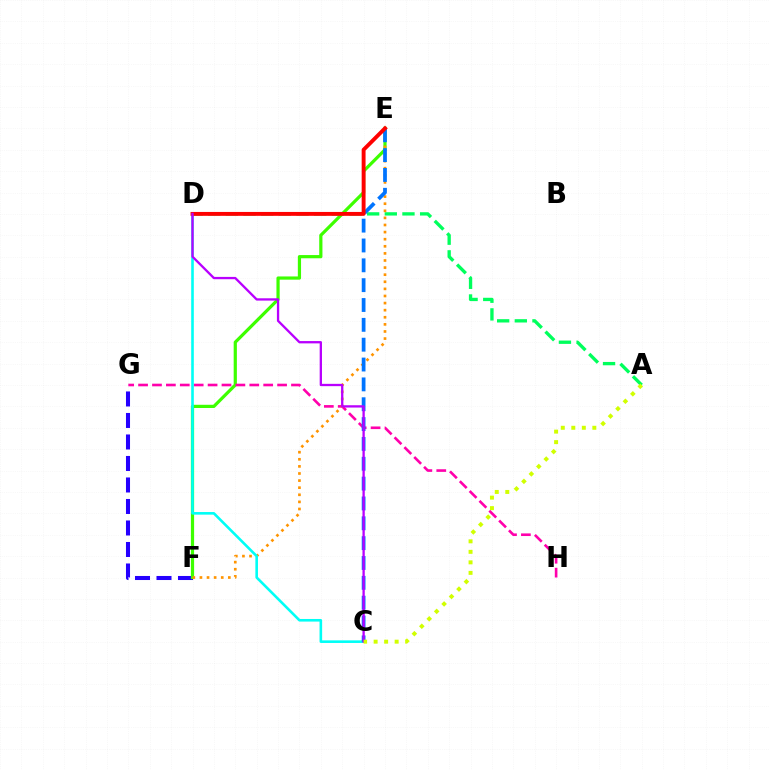{('A', 'D'): [{'color': '#00ff5c', 'line_style': 'dashed', 'thickness': 2.4}], ('F', 'G'): [{'color': '#2500ff', 'line_style': 'dashed', 'thickness': 2.92}], ('E', 'F'): [{'color': '#3dff00', 'line_style': 'solid', 'thickness': 2.31}, {'color': '#ff9400', 'line_style': 'dotted', 'thickness': 1.93}], ('G', 'H'): [{'color': '#ff00ac', 'line_style': 'dashed', 'thickness': 1.89}], ('C', 'D'): [{'color': '#00fff6', 'line_style': 'solid', 'thickness': 1.88}, {'color': '#b900ff', 'line_style': 'solid', 'thickness': 1.66}], ('C', 'E'): [{'color': '#0074ff', 'line_style': 'dashed', 'thickness': 2.7}], ('D', 'E'): [{'color': '#ff0000', 'line_style': 'solid', 'thickness': 2.8}], ('A', 'C'): [{'color': '#d1ff00', 'line_style': 'dotted', 'thickness': 2.86}]}